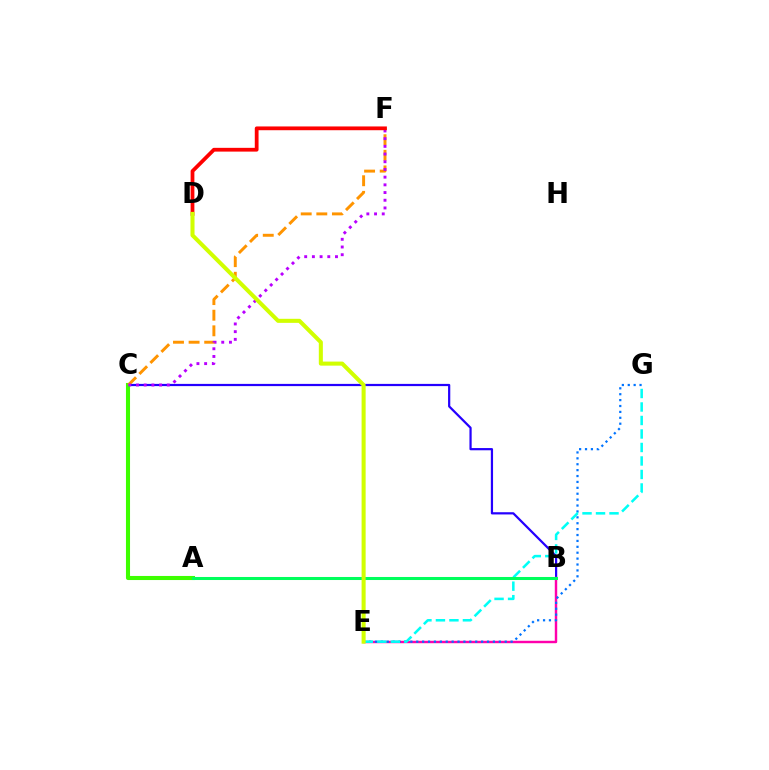{('B', 'C'): [{'color': '#2500ff', 'line_style': 'solid', 'thickness': 1.6}], ('B', 'E'): [{'color': '#ff00ac', 'line_style': 'solid', 'thickness': 1.75}], ('E', 'G'): [{'color': '#0074ff', 'line_style': 'dotted', 'thickness': 1.6}, {'color': '#00fff6', 'line_style': 'dashed', 'thickness': 1.83}], ('A', 'C'): [{'color': '#3dff00', 'line_style': 'solid', 'thickness': 2.94}], ('C', 'F'): [{'color': '#ff9400', 'line_style': 'dashed', 'thickness': 2.12}, {'color': '#b900ff', 'line_style': 'dotted', 'thickness': 2.09}], ('A', 'B'): [{'color': '#00ff5c', 'line_style': 'solid', 'thickness': 2.19}], ('D', 'F'): [{'color': '#ff0000', 'line_style': 'solid', 'thickness': 2.71}], ('D', 'E'): [{'color': '#d1ff00', 'line_style': 'solid', 'thickness': 2.92}]}